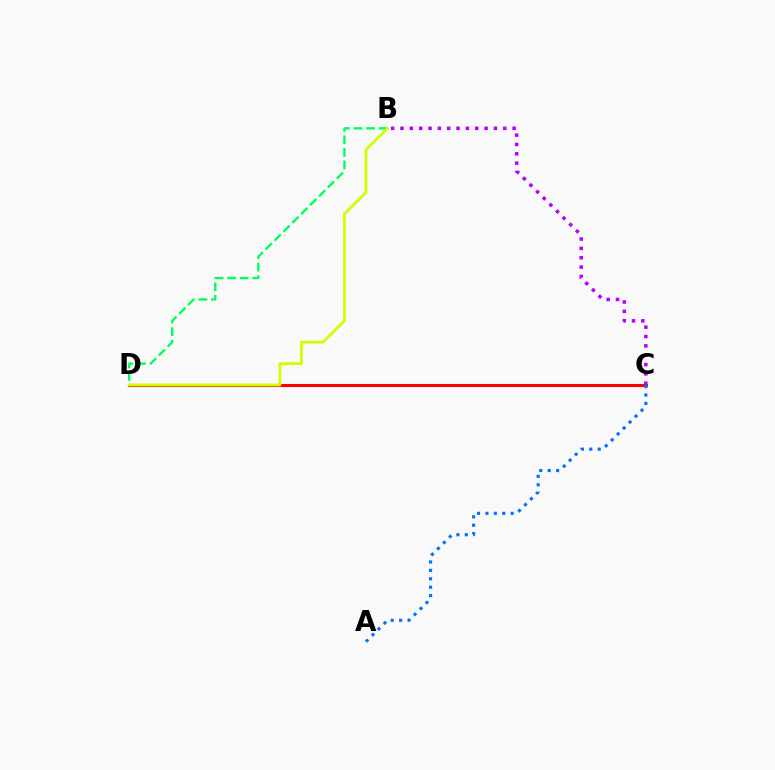{('C', 'D'): [{'color': '#ff0000', 'line_style': 'solid', 'thickness': 2.21}], ('A', 'C'): [{'color': '#0074ff', 'line_style': 'dotted', 'thickness': 2.28}], ('B', 'D'): [{'color': '#00ff5c', 'line_style': 'dashed', 'thickness': 1.7}, {'color': '#d1ff00', 'line_style': 'solid', 'thickness': 2.01}], ('B', 'C'): [{'color': '#b900ff', 'line_style': 'dotted', 'thickness': 2.54}]}